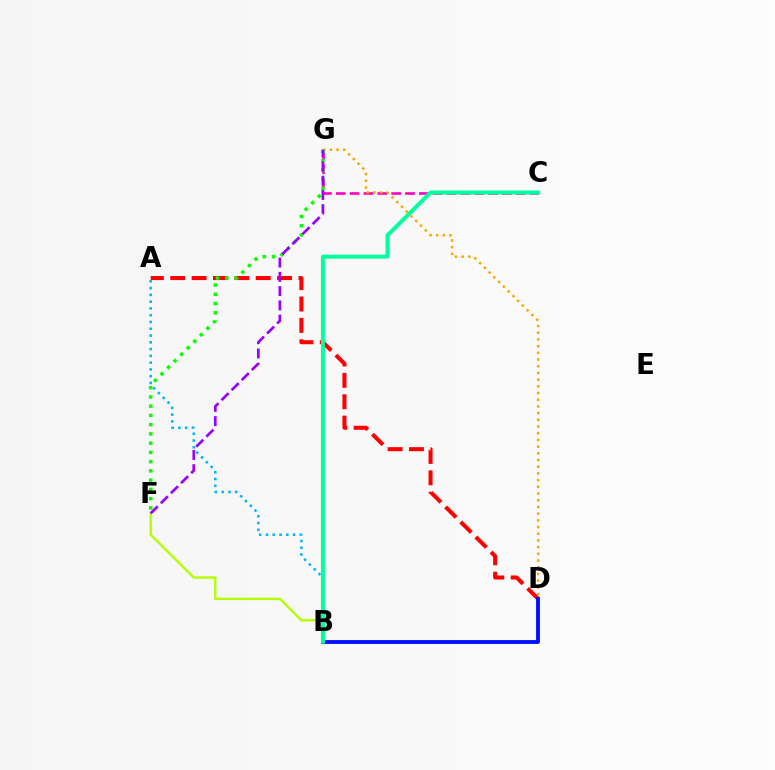{('C', 'G'): [{'color': '#ff00bd', 'line_style': 'dashed', 'thickness': 1.88}], ('A', 'D'): [{'color': '#ff0000', 'line_style': 'dashed', 'thickness': 2.9}], ('D', 'G'): [{'color': '#ffa500', 'line_style': 'dotted', 'thickness': 1.82}], ('B', 'D'): [{'color': '#0010ff', 'line_style': 'solid', 'thickness': 2.77}], ('B', 'F'): [{'color': '#b3ff00', 'line_style': 'solid', 'thickness': 1.72}], ('F', 'G'): [{'color': '#08ff00', 'line_style': 'dotted', 'thickness': 2.51}, {'color': '#9b00ff', 'line_style': 'dashed', 'thickness': 1.94}], ('A', 'B'): [{'color': '#00b5ff', 'line_style': 'dotted', 'thickness': 1.84}], ('B', 'C'): [{'color': '#00ff9d', 'line_style': 'solid', 'thickness': 2.87}]}